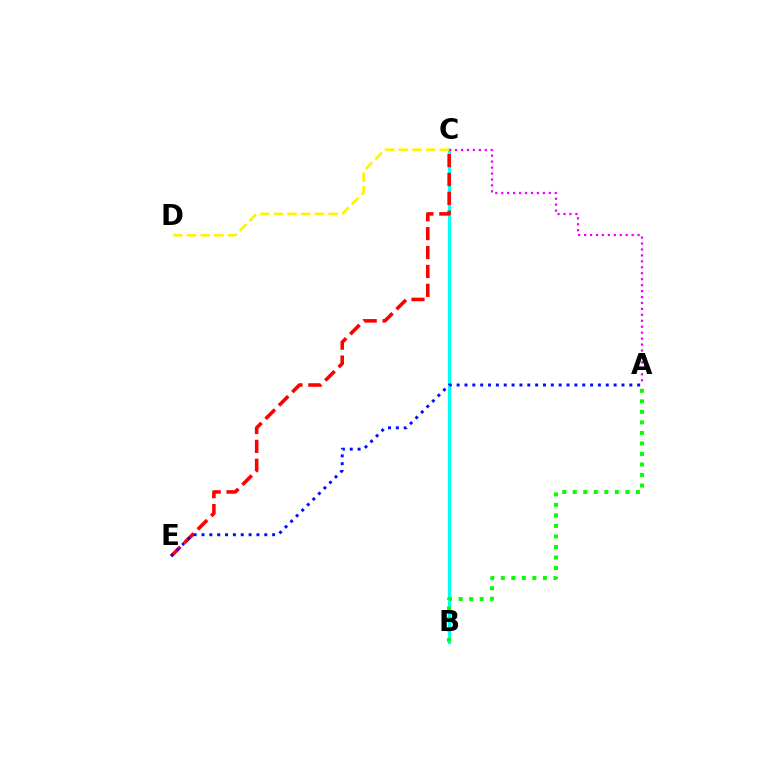{('B', 'C'): [{'color': '#00fff6', 'line_style': 'solid', 'thickness': 2.3}], ('A', 'C'): [{'color': '#ee00ff', 'line_style': 'dotted', 'thickness': 1.62}], ('C', 'D'): [{'color': '#fcf500', 'line_style': 'dashed', 'thickness': 1.86}], ('C', 'E'): [{'color': '#ff0000', 'line_style': 'dashed', 'thickness': 2.57}], ('A', 'E'): [{'color': '#0010ff', 'line_style': 'dotted', 'thickness': 2.13}], ('A', 'B'): [{'color': '#08ff00', 'line_style': 'dotted', 'thickness': 2.86}]}